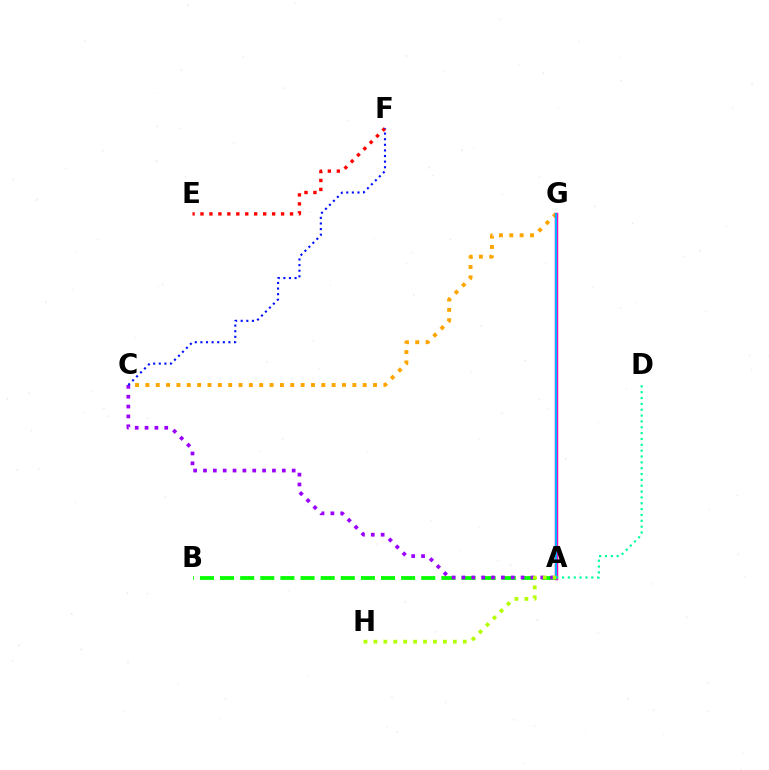{('C', 'G'): [{'color': '#ffa500', 'line_style': 'dotted', 'thickness': 2.81}], ('A', 'G'): [{'color': '#ff00bd', 'line_style': 'solid', 'thickness': 2.51}, {'color': '#00b5ff', 'line_style': 'solid', 'thickness': 1.51}], ('E', 'F'): [{'color': '#ff0000', 'line_style': 'dotted', 'thickness': 2.43}], ('A', 'D'): [{'color': '#00ff9d', 'line_style': 'dotted', 'thickness': 1.59}], ('A', 'B'): [{'color': '#08ff00', 'line_style': 'dashed', 'thickness': 2.73}], ('A', 'C'): [{'color': '#9b00ff', 'line_style': 'dotted', 'thickness': 2.68}], ('A', 'H'): [{'color': '#b3ff00', 'line_style': 'dotted', 'thickness': 2.7}], ('C', 'F'): [{'color': '#0010ff', 'line_style': 'dotted', 'thickness': 1.52}]}